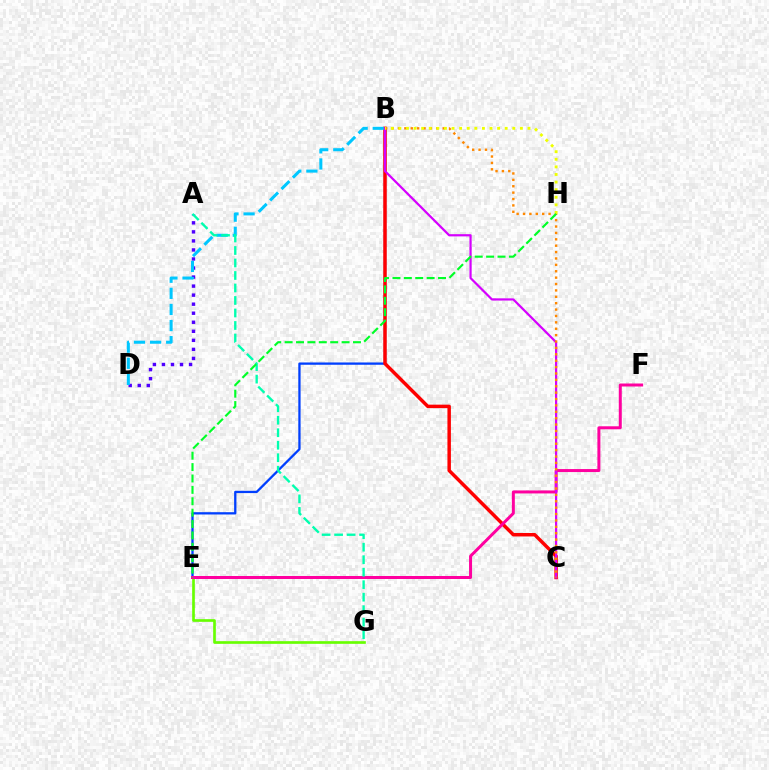{('E', 'G'): [{'color': '#66ff00', 'line_style': 'solid', 'thickness': 1.92}], ('B', 'E'): [{'color': '#003fff', 'line_style': 'solid', 'thickness': 1.65}], ('B', 'C'): [{'color': '#ff0000', 'line_style': 'solid', 'thickness': 2.5}, {'color': '#d600ff', 'line_style': 'solid', 'thickness': 1.59}, {'color': '#ff8800', 'line_style': 'dotted', 'thickness': 1.74}], ('E', 'F'): [{'color': '#ff00a0', 'line_style': 'solid', 'thickness': 2.15}], ('A', 'D'): [{'color': '#4f00ff', 'line_style': 'dotted', 'thickness': 2.46}], ('B', 'D'): [{'color': '#00c7ff', 'line_style': 'dashed', 'thickness': 2.19}], ('B', 'H'): [{'color': '#eeff00', 'line_style': 'dotted', 'thickness': 2.06}], ('A', 'G'): [{'color': '#00ffaf', 'line_style': 'dashed', 'thickness': 1.7}], ('E', 'H'): [{'color': '#00ff27', 'line_style': 'dashed', 'thickness': 1.55}]}